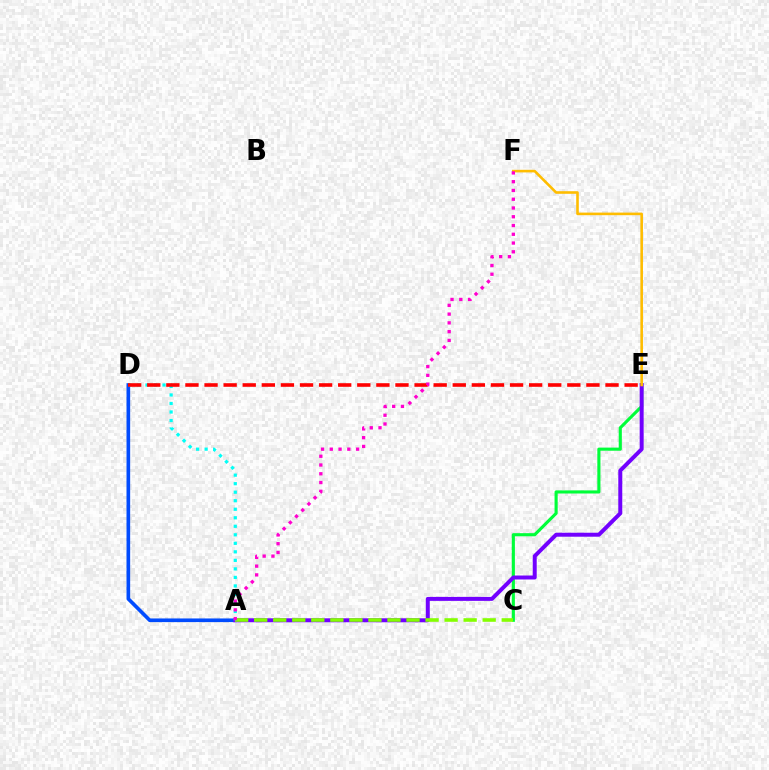{('C', 'E'): [{'color': '#00ff39', 'line_style': 'solid', 'thickness': 2.25}], ('A', 'D'): [{'color': '#004bff', 'line_style': 'solid', 'thickness': 2.63}, {'color': '#00fff6', 'line_style': 'dotted', 'thickness': 2.32}], ('A', 'E'): [{'color': '#7200ff', 'line_style': 'solid', 'thickness': 2.86}], ('A', 'C'): [{'color': '#84ff00', 'line_style': 'dashed', 'thickness': 2.59}], ('D', 'E'): [{'color': '#ff0000', 'line_style': 'dashed', 'thickness': 2.59}], ('E', 'F'): [{'color': '#ffbd00', 'line_style': 'solid', 'thickness': 1.87}], ('A', 'F'): [{'color': '#ff00cf', 'line_style': 'dotted', 'thickness': 2.38}]}